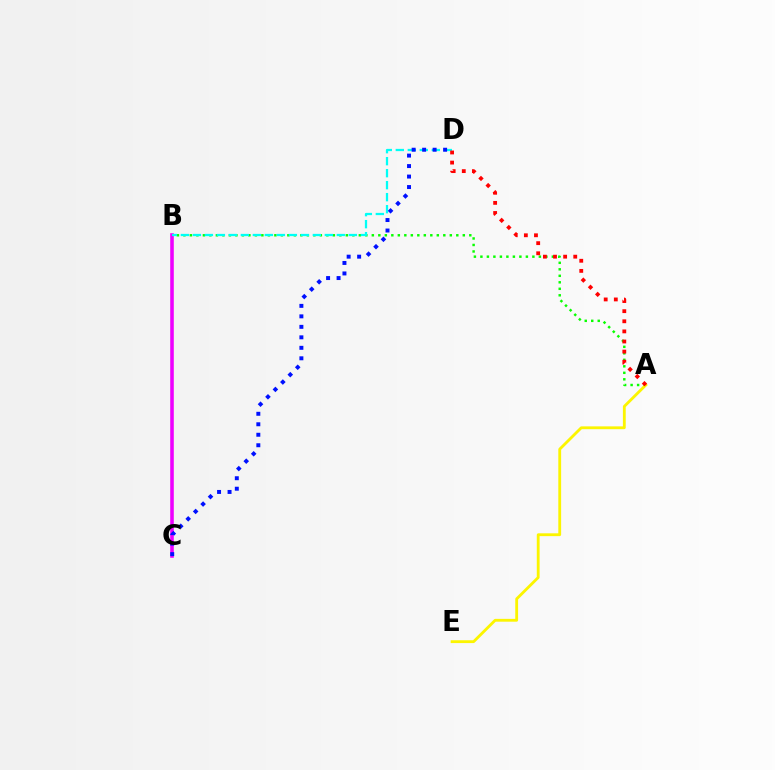{('A', 'B'): [{'color': '#08ff00', 'line_style': 'dotted', 'thickness': 1.77}], ('B', 'C'): [{'color': '#ee00ff', 'line_style': 'solid', 'thickness': 2.57}], ('B', 'D'): [{'color': '#00fff6', 'line_style': 'dashed', 'thickness': 1.63}], ('C', 'D'): [{'color': '#0010ff', 'line_style': 'dotted', 'thickness': 2.85}], ('A', 'E'): [{'color': '#fcf500', 'line_style': 'solid', 'thickness': 2.03}], ('A', 'D'): [{'color': '#ff0000', 'line_style': 'dotted', 'thickness': 2.75}]}